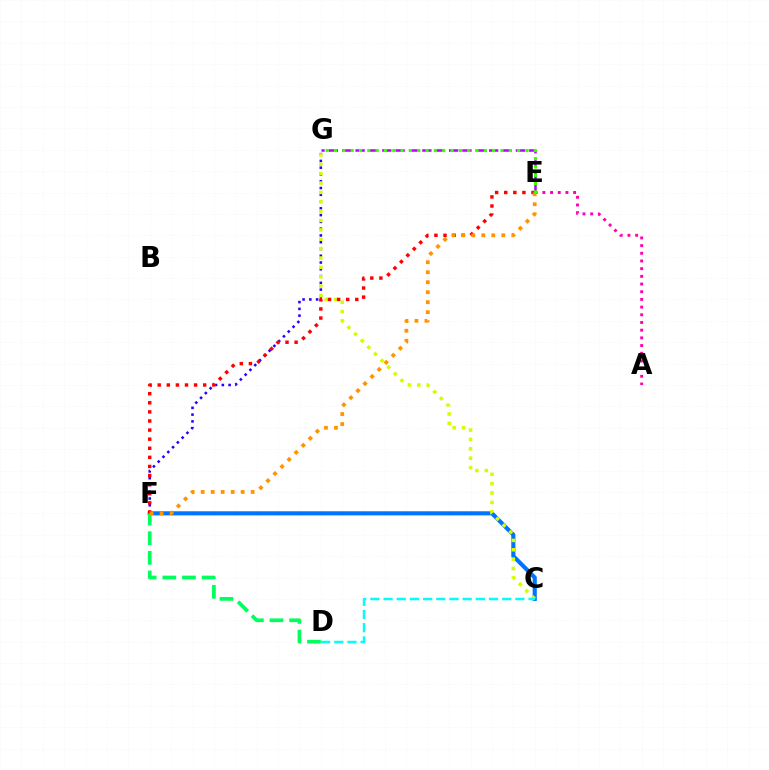{('C', 'F'): [{'color': '#0074ff', 'line_style': 'solid', 'thickness': 2.97}], ('A', 'E'): [{'color': '#ff00ac', 'line_style': 'dotted', 'thickness': 2.09}], ('F', 'G'): [{'color': '#2500ff', 'line_style': 'dotted', 'thickness': 1.84}], ('E', 'G'): [{'color': '#b900ff', 'line_style': 'dashed', 'thickness': 1.81}, {'color': '#3dff00', 'line_style': 'dotted', 'thickness': 2.26}], ('D', 'F'): [{'color': '#00ff5c', 'line_style': 'dashed', 'thickness': 2.67}], ('C', 'G'): [{'color': '#d1ff00', 'line_style': 'dotted', 'thickness': 2.55}], ('E', 'F'): [{'color': '#ff0000', 'line_style': 'dotted', 'thickness': 2.47}, {'color': '#ff9400', 'line_style': 'dotted', 'thickness': 2.71}], ('C', 'D'): [{'color': '#00fff6', 'line_style': 'dashed', 'thickness': 1.79}]}